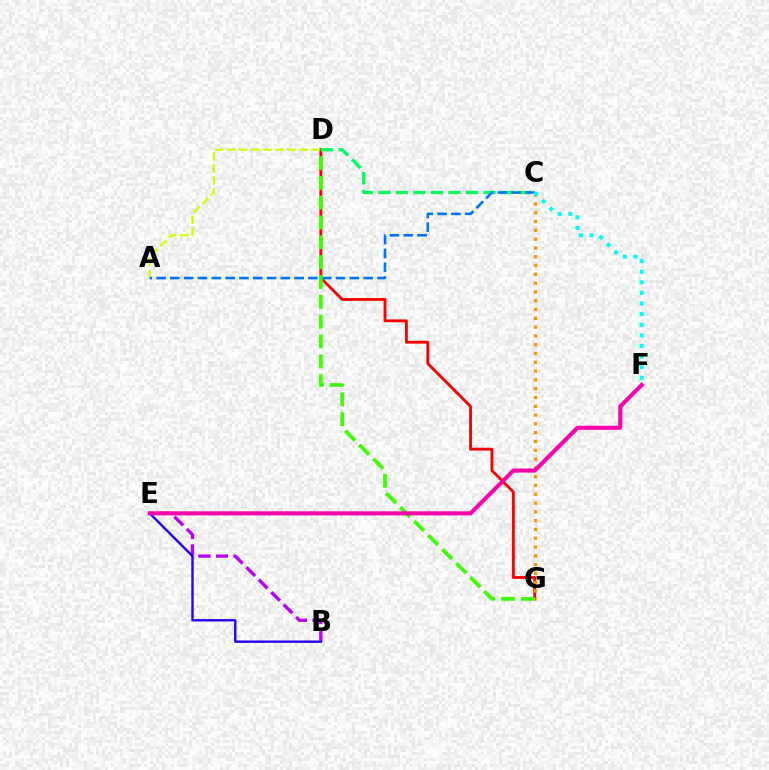{('D', 'G'): [{'color': '#ff0000', 'line_style': 'solid', 'thickness': 2.06}, {'color': '#3dff00', 'line_style': 'dashed', 'thickness': 2.69}], ('C', 'G'): [{'color': '#ff9400', 'line_style': 'dotted', 'thickness': 2.39}], ('A', 'D'): [{'color': '#d1ff00', 'line_style': 'dashed', 'thickness': 1.64}], ('B', 'E'): [{'color': '#b900ff', 'line_style': 'dashed', 'thickness': 2.39}, {'color': '#2500ff', 'line_style': 'solid', 'thickness': 1.73}], ('C', 'D'): [{'color': '#00ff5c', 'line_style': 'dashed', 'thickness': 2.38}], ('A', 'C'): [{'color': '#0074ff', 'line_style': 'dashed', 'thickness': 1.88}], ('E', 'F'): [{'color': '#ff00ac', 'line_style': 'solid', 'thickness': 2.94}], ('C', 'F'): [{'color': '#00fff6', 'line_style': 'dotted', 'thickness': 2.88}]}